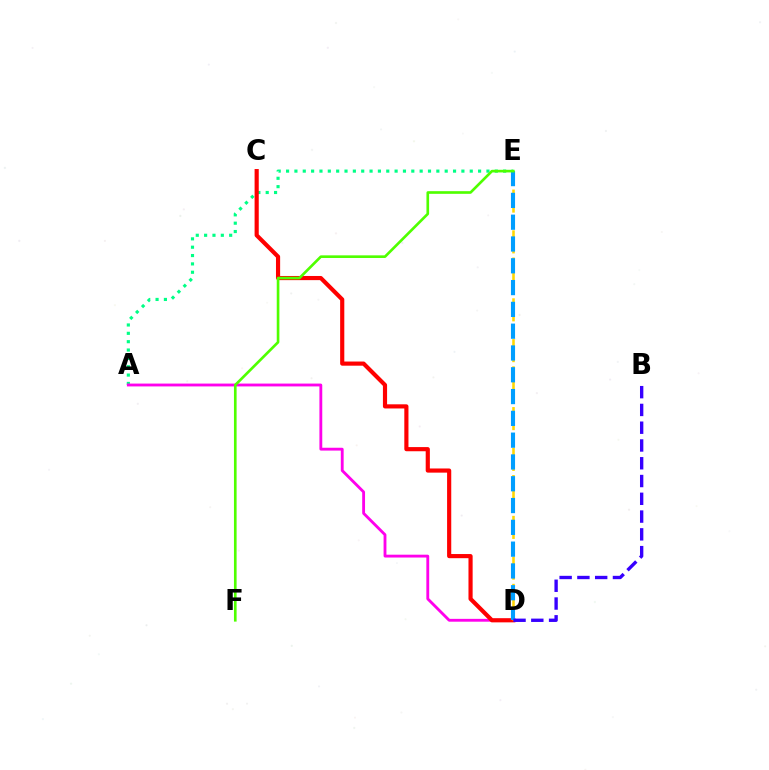{('A', 'E'): [{'color': '#00ff86', 'line_style': 'dotted', 'thickness': 2.27}], ('A', 'D'): [{'color': '#ff00ed', 'line_style': 'solid', 'thickness': 2.05}], ('C', 'D'): [{'color': '#ff0000', 'line_style': 'solid', 'thickness': 2.99}], ('D', 'E'): [{'color': '#ffd500', 'line_style': 'dashed', 'thickness': 1.85}, {'color': '#009eff', 'line_style': 'dashed', 'thickness': 2.96}], ('E', 'F'): [{'color': '#4fff00', 'line_style': 'solid', 'thickness': 1.9}], ('B', 'D'): [{'color': '#3700ff', 'line_style': 'dashed', 'thickness': 2.41}]}